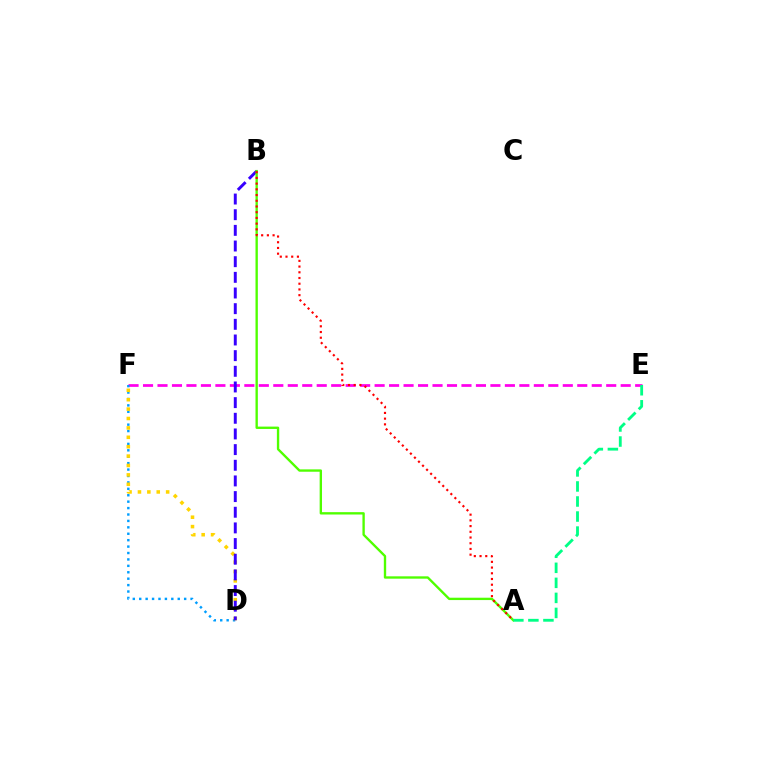{('E', 'F'): [{'color': '#ff00ed', 'line_style': 'dashed', 'thickness': 1.97}], ('D', 'F'): [{'color': '#009eff', 'line_style': 'dotted', 'thickness': 1.74}, {'color': '#ffd500', 'line_style': 'dotted', 'thickness': 2.55}], ('B', 'D'): [{'color': '#3700ff', 'line_style': 'dashed', 'thickness': 2.13}], ('A', 'B'): [{'color': '#4fff00', 'line_style': 'solid', 'thickness': 1.7}, {'color': '#ff0000', 'line_style': 'dotted', 'thickness': 1.55}], ('A', 'E'): [{'color': '#00ff86', 'line_style': 'dashed', 'thickness': 2.04}]}